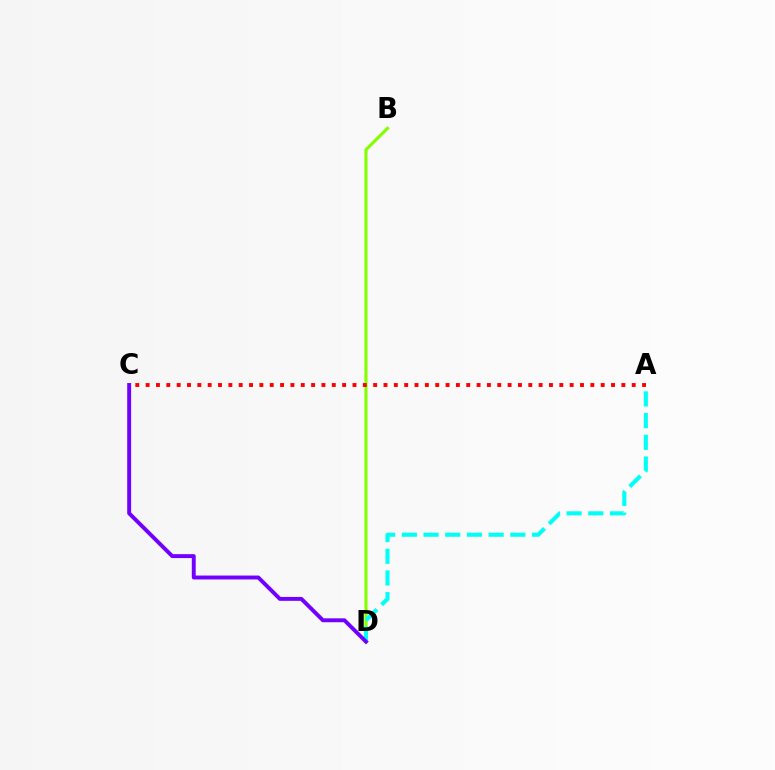{('B', 'D'): [{'color': '#84ff00', 'line_style': 'solid', 'thickness': 2.25}], ('A', 'D'): [{'color': '#00fff6', 'line_style': 'dashed', 'thickness': 2.95}], ('A', 'C'): [{'color': '#ff0000', 'line_style': 'dotted', 'thickness': 2.81}], ('C', 'D'): [{'color': '#7200ff', 'line_style': 'solid', 'thickness': 2.82}]}